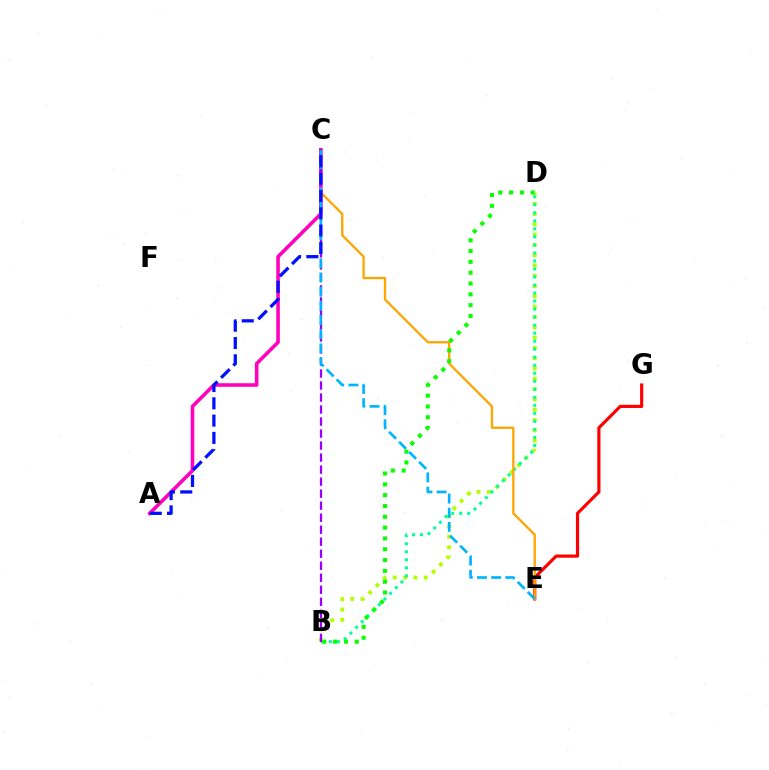{('B', 'D'): [{'color': '#b3ff00', 'line_style': 'dotted', 'thickness': 2.8}, {'color': '#00ff9d', 'line_style': 'dotted', 'thickness': 2.18}, {'color': '#08ff00', 'line_style': 'dotted', 'thickness': 2.94}], ('E', 'G'): [{'color': '#ff0000', 'line_style': 'solid', 'thickness': 2.28}], ('C', 'E'): [{'color': '#ffa500', 'line_style': 'solid', 'thickness': 1.66}, {'color': '#00b5ff', 'line_style': 'dashed', 'thickness': 1.93}], ('A', 'C'): [{'color': '#ff00bd', 'line_style': 'solid', 'thickness': 2.57}, {'color': '#0010ff', 'line_style': 'dashed', 'thickness': 2.35}], ('B', 'C'): [{'color': '#9b00ff', 'line_style': 'dashed', 'thickness': 1.63}]}